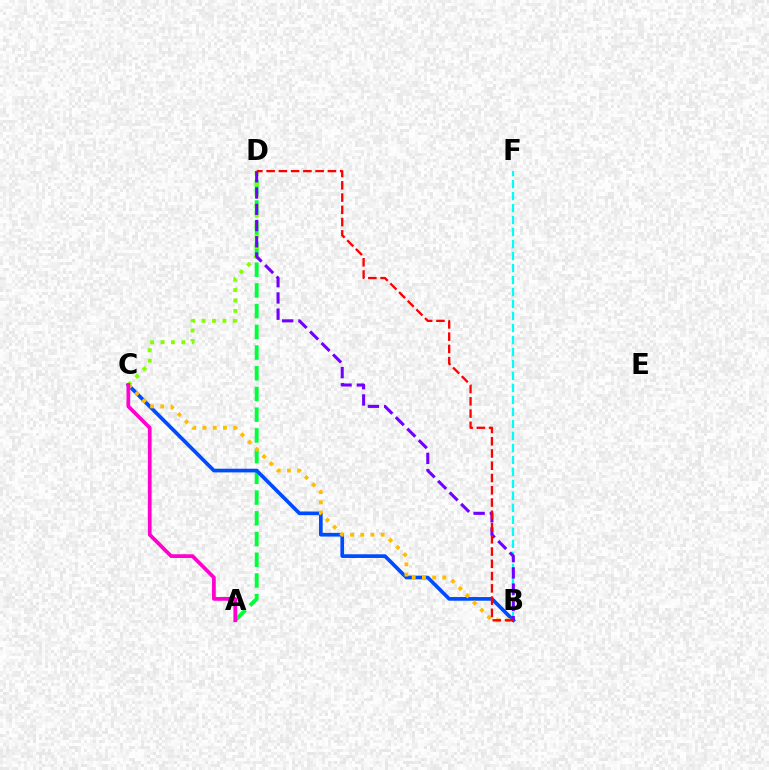{('B', 'F'): [{'color': '#00fff6', 'line_style': 'dashed', 'thickness': 1.63}], ('A', 'D'): [{'color': '#00ff39', 'line_style': 'dashed', 'thickness': 2.81}], ('B', 'C'): [{'color': '#004bff', 'line_style': 'solid', 'thickness': 2.65}, {'color': '#ffbd00', 'line_style': 'dotted', 'thickness': 2.78}], ('C', 'D'): [{'color': '#84ff00', 'line_style': 'dotted', 'thickness': 2.83}], ('B', 'D'): [{'color': '#7200ff', 'line_style': 'dashed', 'thickness': 2.21}, {'color': '#ff0000', 'line_style': 'dashed', 'thickness': 1.67}], ('A', 'C'): [{'color': '#ff00cf', 'line_style': 'solid', 'thickness': 2.69}]}